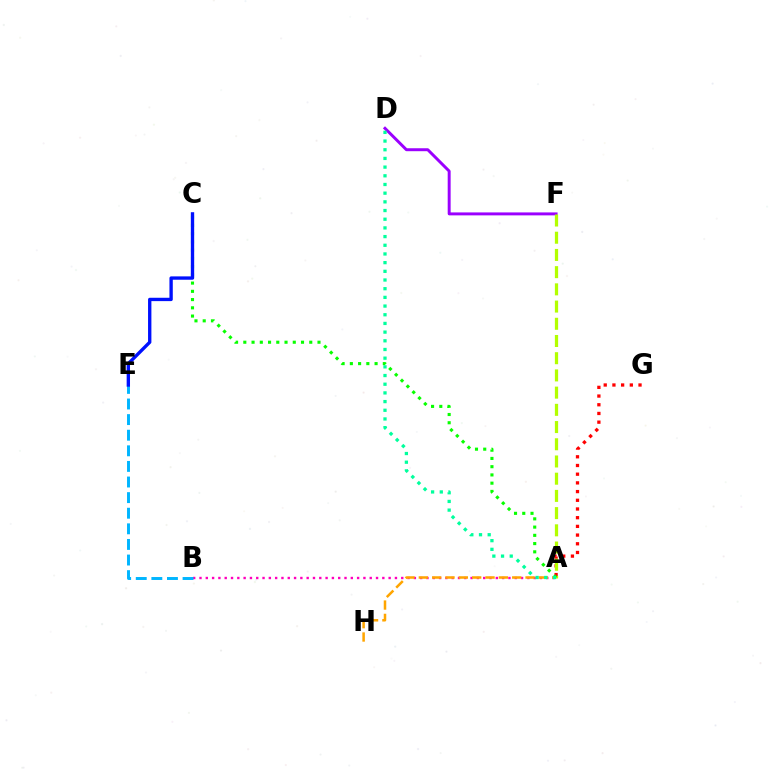{('D', 'F'): [{'color': '#9b00ff', 'line_style': 'solid', 'thickness': 2.13}], ('A', 'B'): [{'color': '#ff00bd', 'line_style': 'dotted', 'thickness': 1.71}], ('A', 'G'): [{'color': '#ff0000', 'line_style': 'dotted', 'thickness': 2.36}], ('A', 'F'): [{'color': '#b3ff00', 'line_style': 'dashed', 'thickness': 2.34}], ('A', 'H'): [{'color': '#ffa500', 'line_style': 'dashed', 'thickness': 1.81}], ('A', 'C'): [{'color': '#08ff00', 'line_style': 'dotted', 'thickness': 2.24}], ('B', 'E'): [{'color': '#00b5ff', 'line_style': 'dashed', 'thickness': 2.12}], ('A', 'D'): [{'color': '#00ff9d', 'line_style': 'dotted', 'thickness': 2.36}], ('C', 'E'): [{'color': '#0010ff', 'line_style': 'solid', 'thickness': 2.41}]}